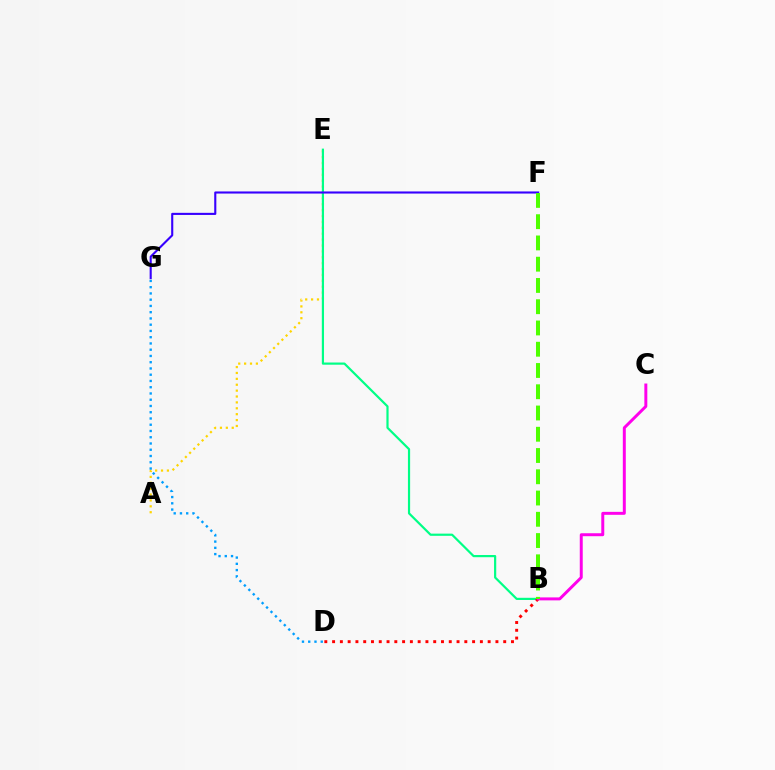{('A', 'E'): [{'color': '#ffd500', 'line_style': 'dotted', 'thickness': 1.6}], ('B', 'E'): [{'color': '#00ff86', 'line_style': 'solid', 'thickness': 1.58}], ('B', 'D'): [{'color': '#ff0000', 'line_style': 'dotted', 'thickness': 2.11}], ('F', 'G'): [{'color': '#3700ff', 'line_style': 'solid', 'thickness': 1.52}], ('B', 'C'): [{'color': '#ff00ed', 'line_style': 'solid', 'thickness': 2.14}], ('D', 'G'): [{'color': '#009eff', 'line_style': 'dotted', 'thickness': 1.7}], ('B', 'F'): [{'color': '#4fff00', 'line_style': 'dashed', 'thickness': 2.89}]}